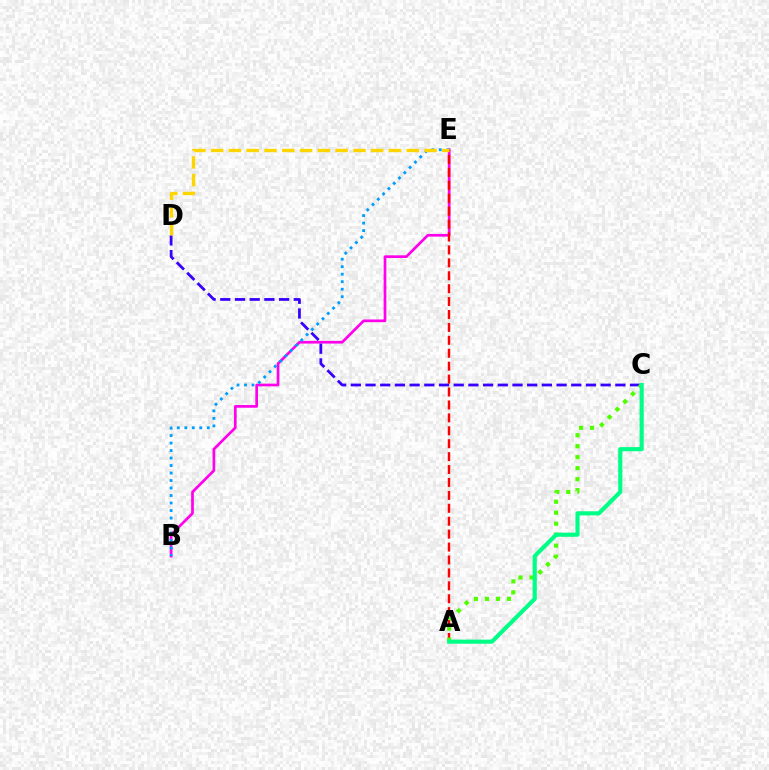{('B', 'E'): [{'color': '#ff00ed', 'line_style': 'solid', 'thickness': 1.94}, {'color': '#009eff', 'line_style': 'dotted', 'thickness': 2.04}], ('A', 'E'): [{'color': '#ff0000', 'line_style': 'dashed', 'thickness': 1.76}], ('C', 'D'): [{'color': '#3700ff', 'line_style': 'dashed', 'thickness': 2.0}], ('A', 'C'): [{'color': '#4fff00', 'line_style': 'dotted', 'thickness': 2.99}, {'color': '#00ff86', 'line_style': 'solid', 'thickness': 2.97}], ('D', 'E'): [{'color': '#ffd500', 'line_style': 'dashed', 'thickness': 2.42}]}